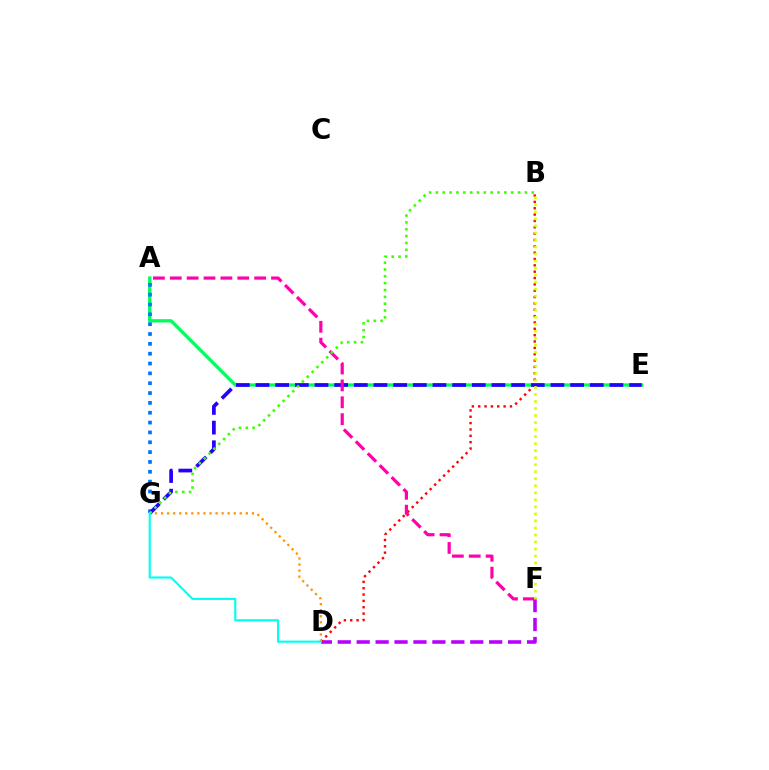{('D', 'F'): [{'color': '#b900ff', 'line_style': 'dashed', 'thickness': 2.57}], ('A', 'E'): [{'color': '#00ff5c', 'line_style': 'solid', 'thickness': 2.38}], ('A', 'G'): [{'color': '#0074ff', 'line_style': 'dotted', 'thickness': 2.67}], ('B', 'D'): [{'color': '#ff0000', 'line_style': 'dotted', 'thickness': 1.72}], ('E', 'G'): [{'color': '#2500ff', 'line_style': 'dashed', 'thickness': 2.67}], ('A', 'F'): [{'color': '#ff00ac', 'line_style': 'dashed', 'thickness': 2.29}], ('D', 'G'): [{'color': '#ff9400', 'line_style': 'dotted', 'thickness': 1.65}, {'color': '#00fff6', 'line_style': 'solid', 'thickness': 1.54}], ('B', 'G'): [{'color': '#3dff00', 'line_style': 'dotted', 'thickness': 1.86}], ('B', 'F'): [{'color': '#d1ff00', 'line_style': 'dotted', 'thickness': 1.91}]}